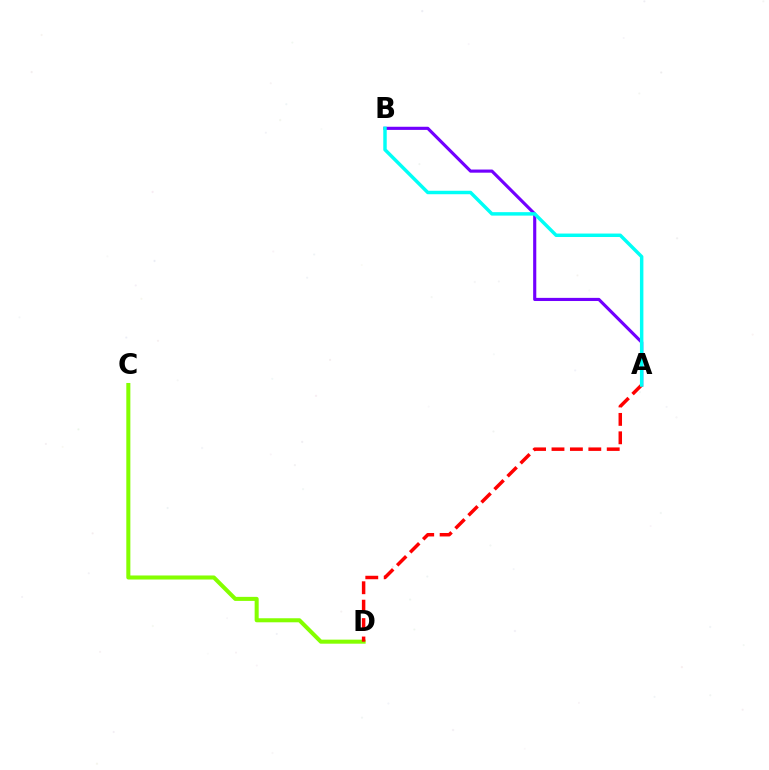{('C', 'D'): [{'color': '#84ff00', 'line_style': 'solid', 'thickness': 2.91}], ('A', 'B'): [{'color': '#7200ff', 'line_style': 'solid', 'thickness': 2.26}, {'color': '#00fff6', 'line_style': 'solid', 'thickness': 2.49}], ('A', 'D'): [{'color': '#ff0000', 'line_style': 'dashed', 'thickness': 2.5}]}